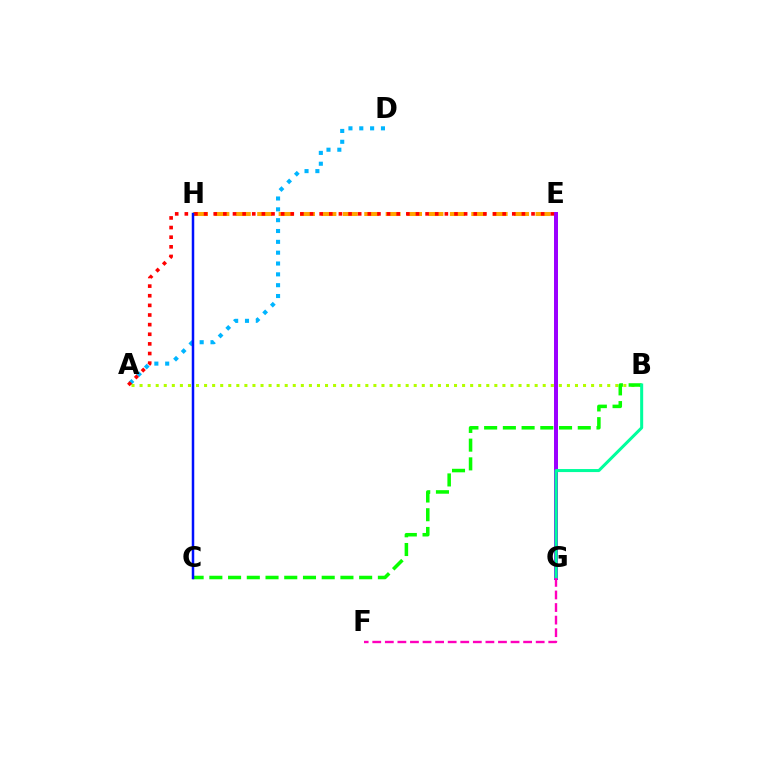{('A', 'D'): [{'color': '#00b5ff', 'line_style': 'dotted', 'thickness': 2.94}], ('A', 'B'): [{'color': '#b3ff00', 'line_style': 'dotted', 'thickness': 2.19}], ('E', 'G'): [{'color': '#9b00ff', 'line_style': 'solid', 'thickness': 2.87}], ('E', 'H'): [{'color': '#ffa500', 'line_style': 'dashed', 'thickness': 2.91}], ('A', 'E'): [{'color': '#ff0000', 'line_style': 'dotted', 'thickness': 2.62}], ('B', 'C'): [{'color': '#08ff00', 'line_style': 'dashed', 'thickness': 2.54}], ('B', 'G'): [{'color': '#00ff9d', 'line_style': 'solid', 'thickness': 2.18}], ('C', 'H'): [{'color': '#0010ff', 'line_style': 'solid', 'thickness': 1.8}], ('F', 'G'): [{'color': '#ff00bd', 'line_style': 'dashed', 'thickness': 1.71}]}